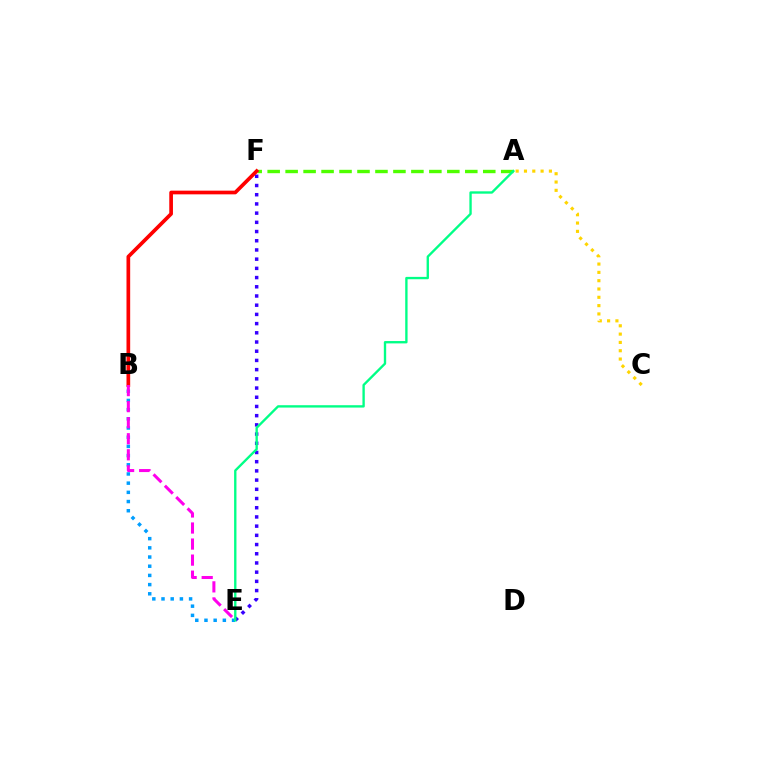{('A', 'F'): [{'color': '#4fff00', 'line_style': 'dashed', 'thickness': 2.44}], ('E', 'F'): [{'color': '#3700ff', 'line_style': 'dotted', 'thickness': 2.5}], ('B', 'F'): [{'color': '#ff0000', 'line_style': 'solid', 'thickness': 2.65}], ('A', 'C'): [{'color': '#ffd500', 'line_style': 'dotted', 'thickness': 2.26}], ('B', 'E'): [{'color': '#009eff', 'line_style': 'dotted', 'thickness': 2.5}, {'color': '#ff00ed', 'line_style': 'dashed', 'thickness': 2.18}], ('A', 'E'): [{'color': '#00ff86', 'line_style': 'solid', 'thickness': 1.7}]}